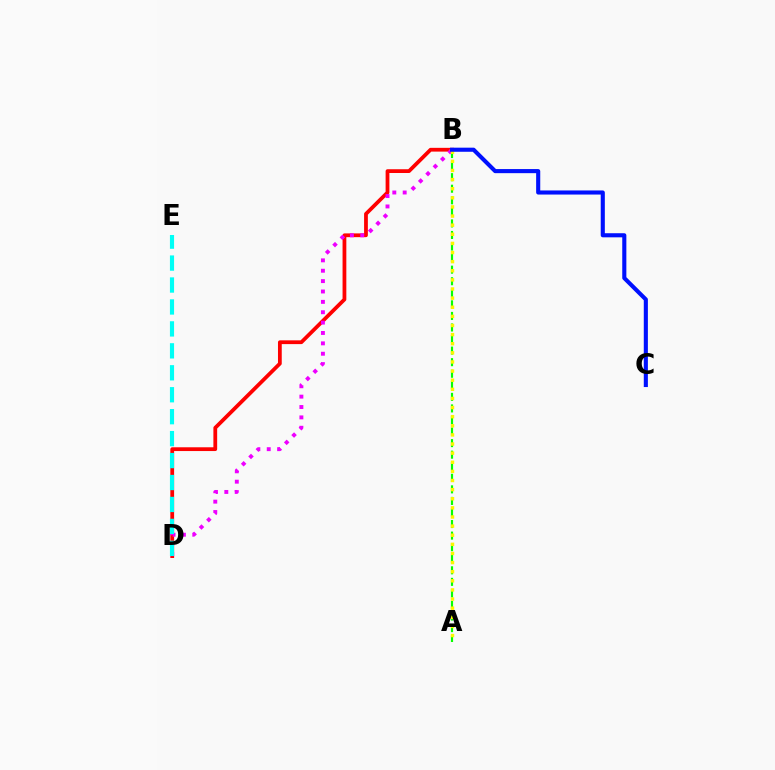{('B', 'D'): [{'color': '#ff0000', 'line_style': 'solid', 'thickness': 2.72}, {'color': '#ee00ff', 'line_style': 'dotted', 'thickness': 2.82}], ('A', 'B'): [{'color': '#08ff00', 'line_style': 'dashed', 'thickness': 1.57}, {'color': '#fcf500', 'line_style': 'dotted', 'thickness': 2.48}], ('D', 'E'): [{'color': '#00fff6', 'line_style': 'dashed', 'thickness': 2.98}], ('B', 'C'): [{'color': '#0010ff', 'line_style': 'solid', 'thickness': 2.95}]}